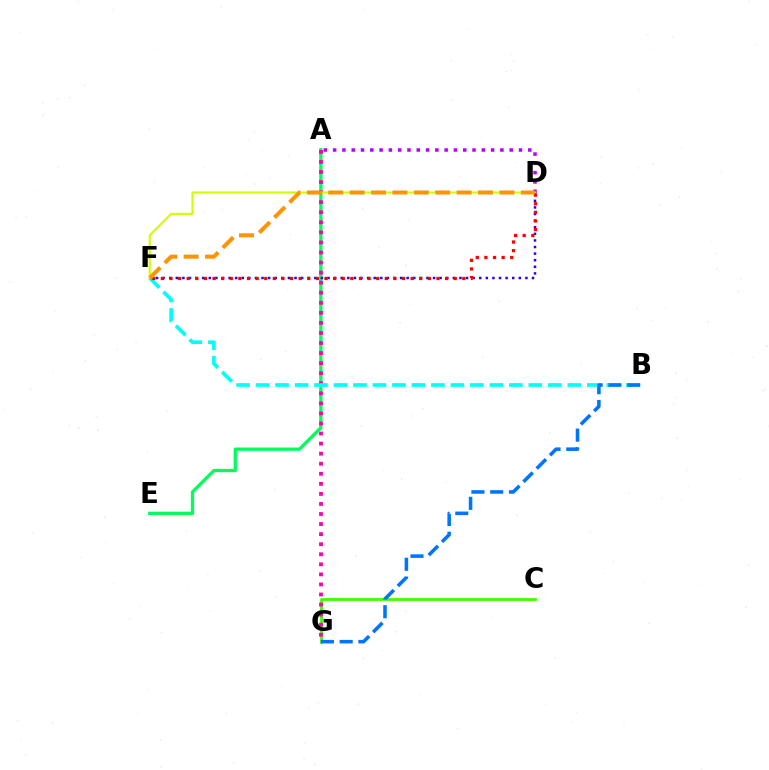{('C', 'G'): [{'color': '#3dff00', 'line_style': 'solid', 'thickness': 2.0}], ('A', 'E'): [{'color': '#00ff5c', 'line_style': 'solid', 'thickness': 2.37}], ('A', 'G'): [{'color': '#ff00ac', 'line_style': 'dotted', 'thickness': 2.73}], ('A', 'D'): [{'color': '#b900ff', 'line_style': 'dotted', 'thickness': 2.52}], ('B', 'F'): [{'color': '#00fff6', 'line_style': 'dashed', 'thickness': 2.65}], ('B', 'G'): [{'color': '#0074ff', 'line_style': 'dashed', 'thickness': 2.55}], ('D', 'F'): [{'color': '#2500ff', 'line_style': 'dotted', 'thickness': 1.79}, {'color': '#d1ff00', 'line_style': 'solid', 'thickness': 1.56}, {'color': '#ff0000', 'line_style': 'dotted', 'thickness': 2.34}, {'color': '#ff9400', 'line_style': 'dashed', 'thickness': 2.91}]}